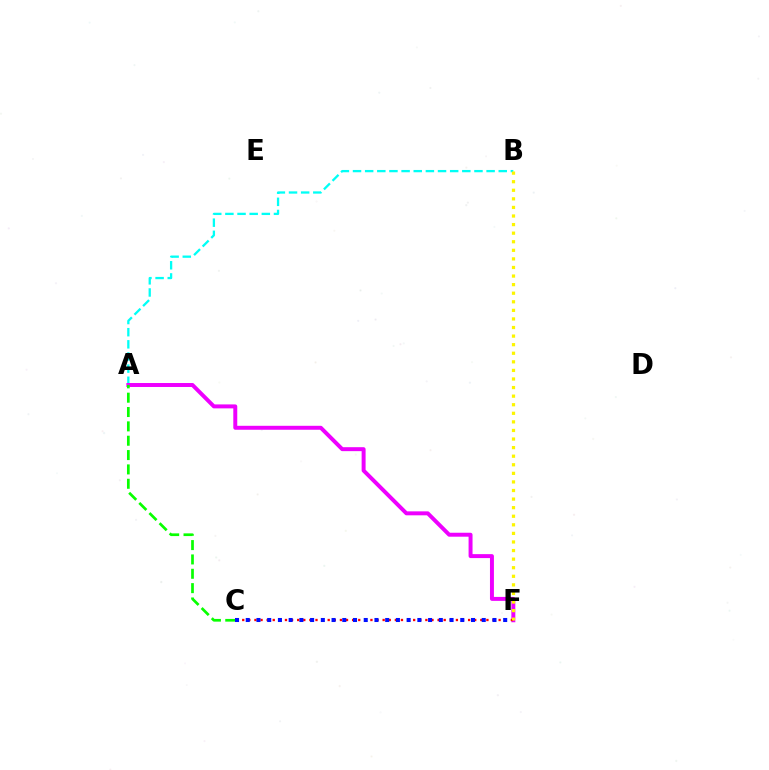{('A', 'B'): [{'color': '#00fff6', 'line_style': 'dashed', 'thickness': 1.65}], ('A', 'F'): [{'color': '#ee00ff', 'line_style': 'solid', 'thickness': 2.85}], ('C', 'F'): [{'color': '#ff0000', 'line_style': 'dotted', 'thickness': 1.66}, {'color': '#0010ff', 'line_style': 'dotted', 'thickness': 2.91}], ('A', 'C'): [{'color': '#08ff00', 'line_style': 'dashed', 'thickness': 1.95}], ('B', 'F'): [{'color': '#fcf500', 'line_style': 'dotted', 'thickness': 2.33}]}